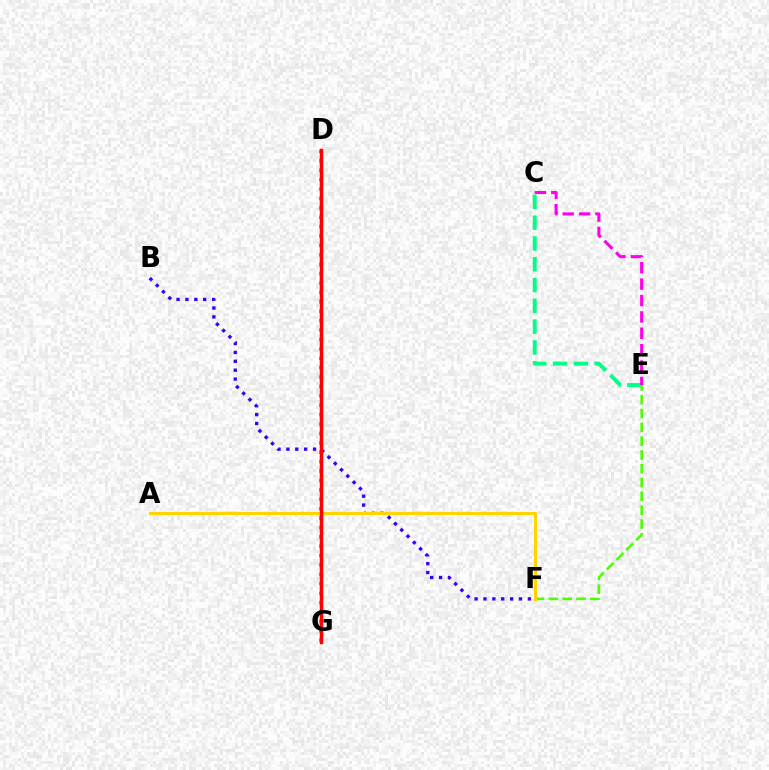{('C', 'E'): [{'color': '#00ff86', 'line_style': 'dashed', 'thickness': 2.82}, {'color': '#ff00ed', 'line_style': 'dashed', 'thickness': 2.23}], ('E', 'F'): [{'color': '#4fff00', 'line_style': 'dashed', 'thickness': 1.88}], ('B', 'F'): [{'color': '#3700ff', 'line_style': 'dotted', 'thickness': 2.41}], ('D', 'G'): [{'color': '#009eff', 'line_style': 'dotted', 'thickness': 2.55}, {'color': '#ff0000', 'line_style': 'solid', 'thickness': 2.51}], ('A', 'F'): [{'color': '#ffd500', 'line_style': 'solid', 'thickness': 2.22}]}